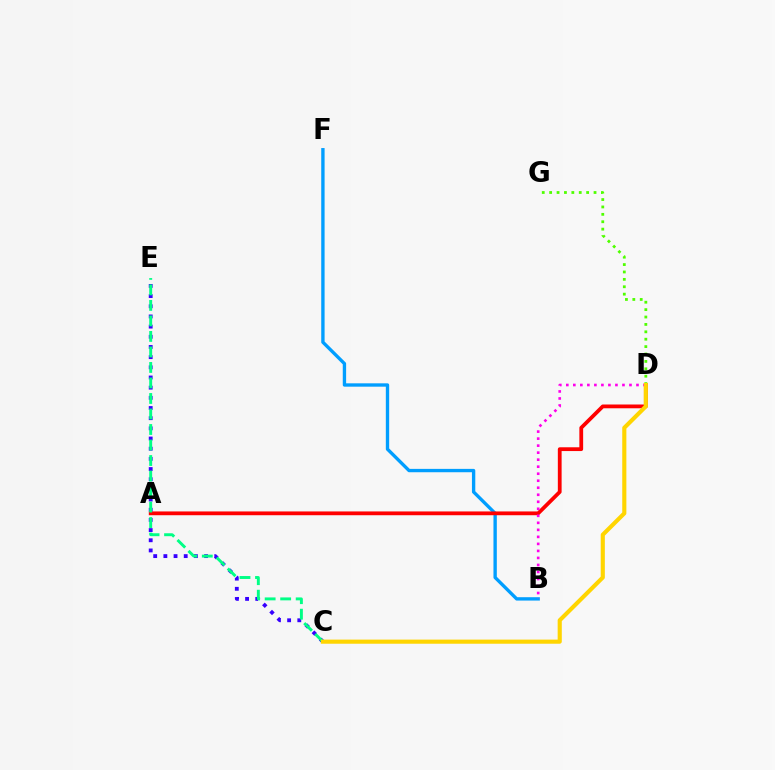{('C', 'E'): [{'color': '#3700ff', 'line_style': 'dotted', 'thickness': 2.76}, {'color': '#00ff86', 'line_style': 'dashed', 'thickness': 2.11}], ('B', 'F'): [{'color': '#009eff', 'line_style': 'solid', 'thickness': 2.41}], ('D', 'G'): [{'color': '#4fff00', 'line_style': 'dotted', 'thickness': 2.01}], ('A', 'D'): [{'color': '#ff0000', 'line_style': 'solid', 'thickness': 2.72}], ('B', 'D'): [{'color': '#ff00ed', 'line_style': 'dotted', 'thickness': 1.91}], ('C', 'D'): [{'color': '#ffd500', 'line_style': 'solid', 'thickness': 2.97}]}